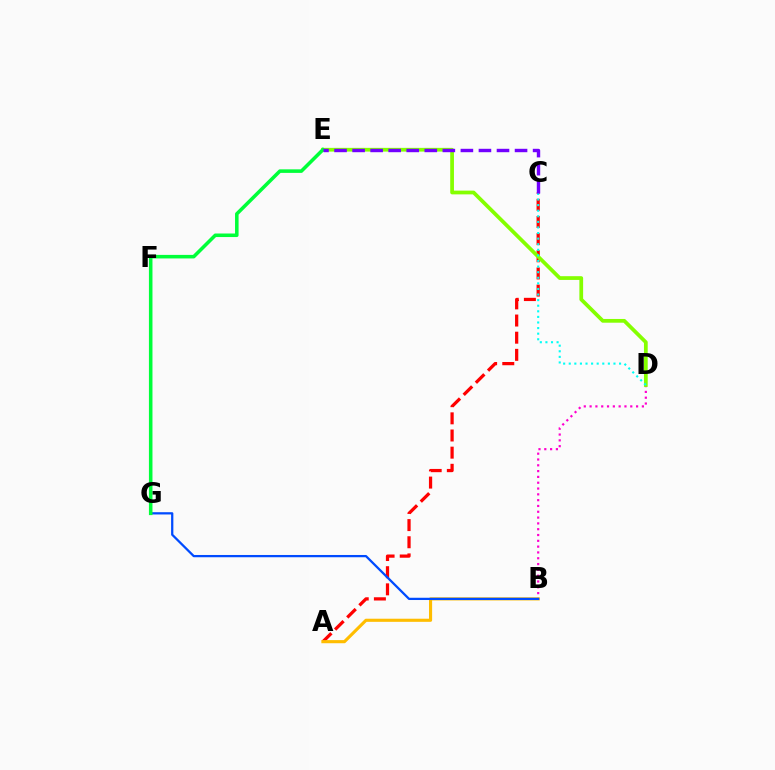{('A', 'C'): [{'color': '#ff0000', 'line_style': 'dashed', 'thickness': 2.33}], ('B', 'D'): [{'color': '#ff00cf', 'line_style': 'dotted', 'thickness': 1.58}], ('A', 'B'): [{'color': '#ffbd00', 'line_style': 'solid', 'thickness': 2.24}], ('D', 'E'): [{'color': '#84ff00', 'line_style': 'solid', 'thickness': 2.69}], ('C', 'D'): [{'color': '#00fff6', 'line_style': 'dotted', 'thickness': 1.52}], ('B', 'G'): [{'color': '#004bff', 'line_style': 'solid', 'thickness': 1.63}], ('E', 'G'): [{'color': '#00ff39', 'line_style': 'solid', 'thickness': 2.55}], ('C', 'E'): [{'color': '#7200ff', 'line_style': 'dashed', 'thickness': 2.45}]}